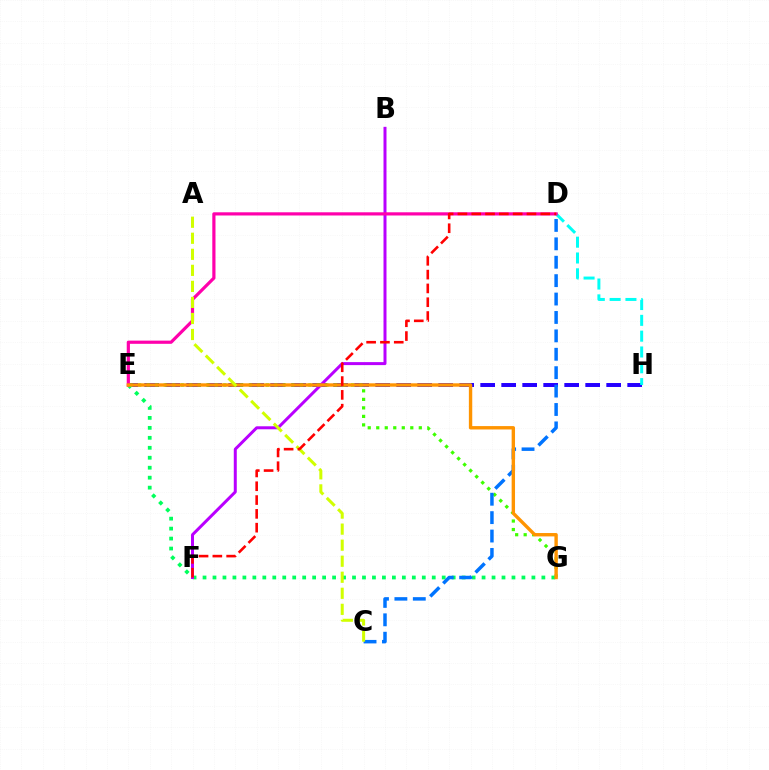{('E', 'H'): [{'color': '#2500ff', 'line_style': 'dashed', 'thickness': 2.85}], ('D', 'H'): [{'color': '#00fff6', 'line_style': 'dashed', 'thickness': 2.15}], ('E', 'G'): [{'color': '#3dff00', 'line_style': 'dotted', 'thickness': 2.31}, {'color': '#00ff5c', 'line_style': 'dotted', 'thickness': 2.71}, {'color': '#ff9400', 'line_style': 'solid', 'thickness': 2.44}], ('C', 'D'): [{'color': '#0074ff', 'line_style': 'dashed', 'thickness': 2.5}], ('B', 'F'): [{'color': '#b900ff', 'line_style': 'solid', 'thickness': 2.15}], ('D', 'E'): [{'color': '#ff00ac', 'line_style': 'solid', 'thickness': 2.3}], ('A', 'C'): [{'color': '#d1ff00', 'line_style': 'dashed', 'thickness': 2.18}], ('D', 'F'): [{'color': '#ff0000', 'line_style': 'dashed', 'thickness': 1.88}]}